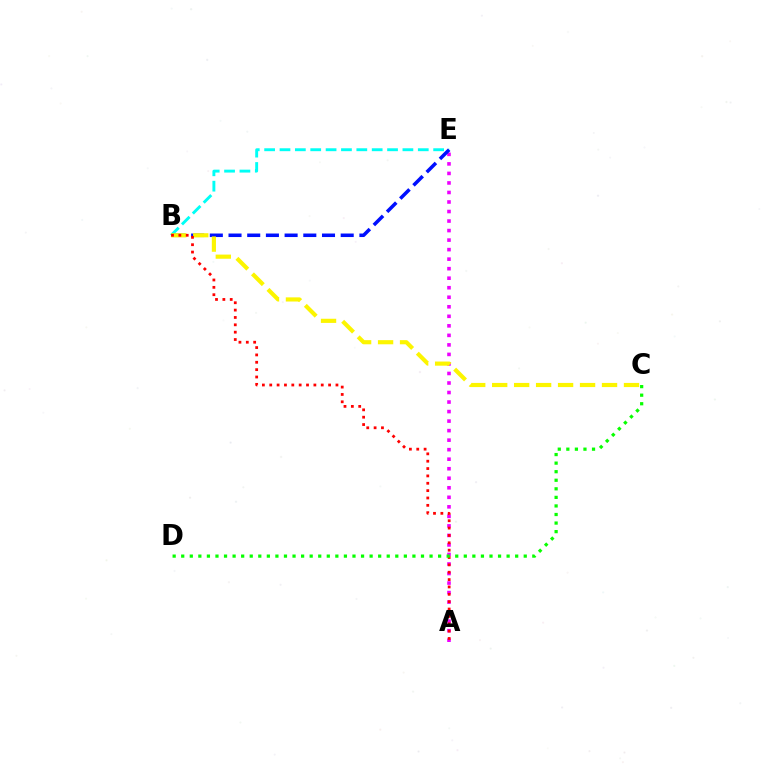{('B', 'E'): [{'color': '#00fff6', 'line_style': 'dashed', 'thickness': 2.09}, {'color': '#0010ff', 'line_style': 'dashed', 'thickness': 2.54}], ('A', 'E'): [{'color': '#ee00ff', 'line_style': 'dotted', 'thickness': 2.59}], ('B', 'C'): [{'color': '#fcf500', 'line_style': 'dashed', 'thickness': 2.98}], ('A', 'B'): [{'color': '#ff0000', 'line_style': 'dotted', 'thickness': 2.0}], ('C', 'D'): [{'color': '#08ff00', 'line_style': 'dotted', 'thickness': 2.33}]}